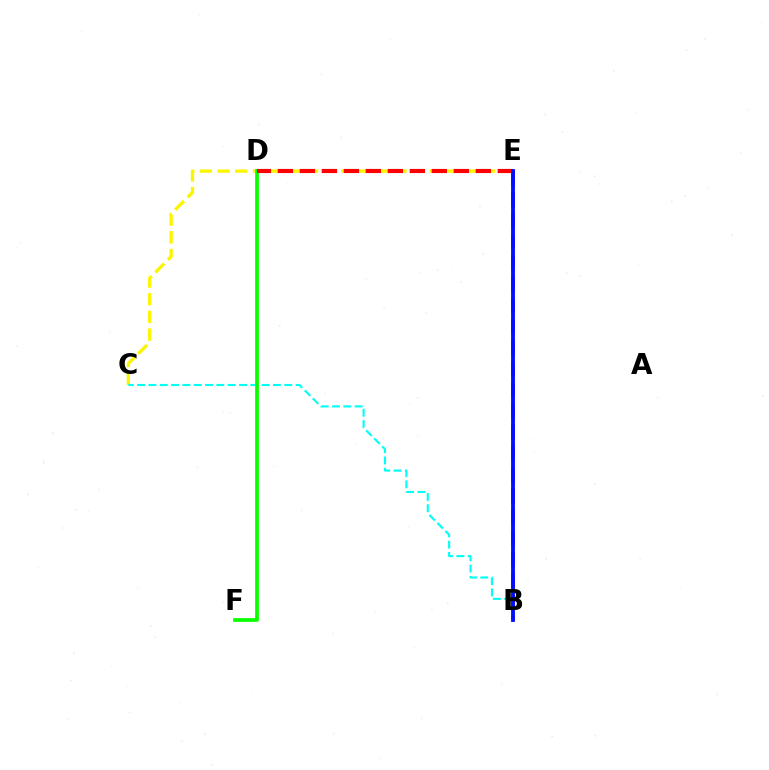{('C', 'E'): [{'color': '#fcf500', 'line_style': 'dashed', 'thickness': 2.4}], ('B', 'C'): [{'color': '#00fff6', 'line_style': 'dashed', 'thickness': 1.54}], ('D', 'F'): [{'color': '#08ff00', 'line_style': 'solid', 'thickness': 2.68}], ('D', 'E'): [{'color': '#ff0000', 'line_style': 'dashed', 'thickness': 2.99}], ('B', 'E'): [{'color': '#ee00ff', 'line_style': 'dashed', 'thickness': 2.88}, {'color': '#0010ff', 'line_style': 'solid', 'thickness': 2.76}]}